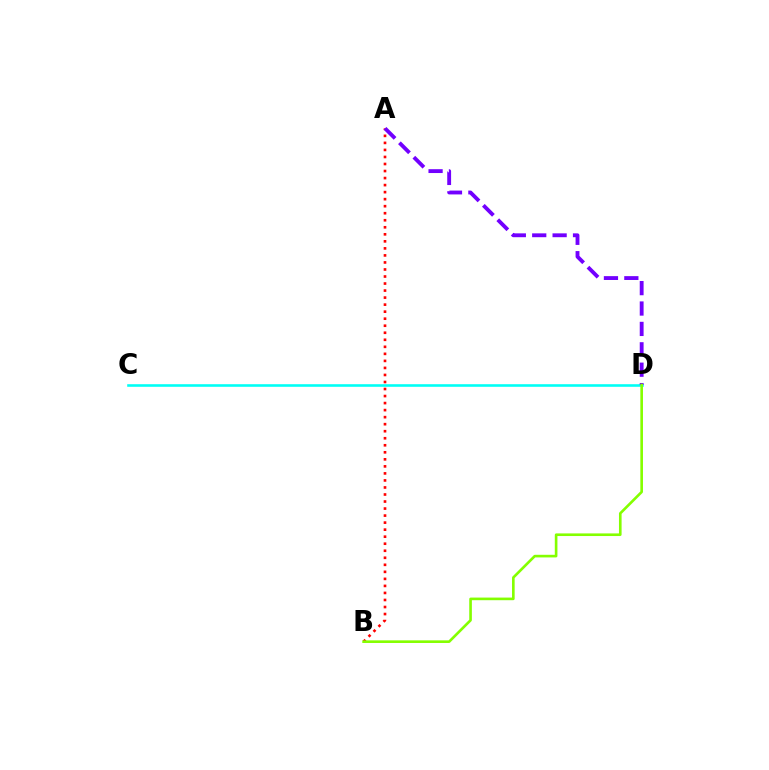{('A', 'B'): [{'color': '#ff0000', 'line_style': 'dotted', 'thickness': 1.91}], ('C', 'D'): [{'color': '#00fff6', 'line_style': 'solid', 'thickness': 1.87}], ('A', 'D'): [{'color': '#7200ff', 'line_style': 'dashed', 'thickness': 2.77}], ('B', 'D'): [{'color': '#84ff00', 'line_style': 'solid', 'thickness': 1.89}]}